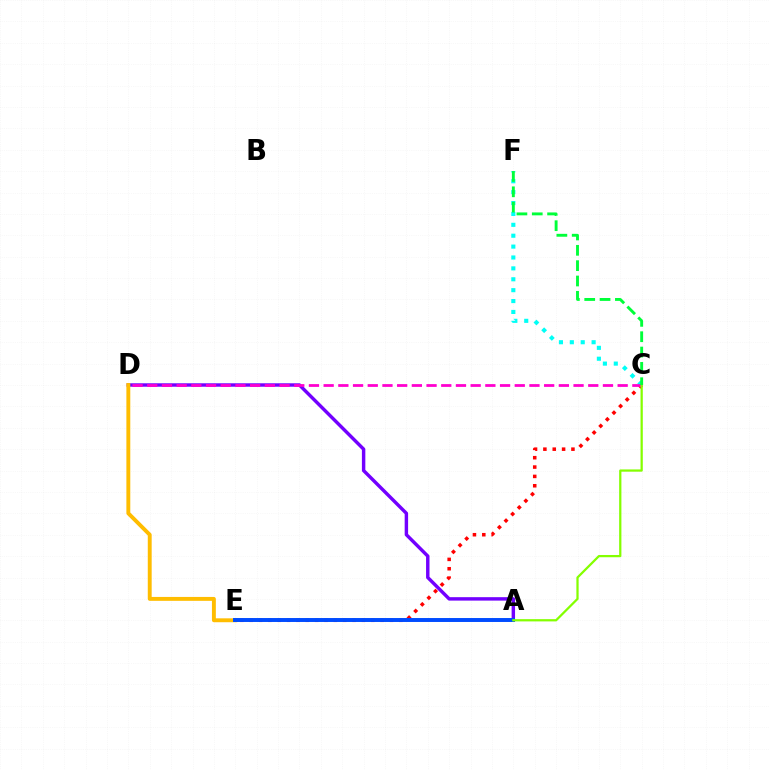{('A', 'D'): [{'color': '#7200ff', 'line_style': 'solid', 'thickness': 2.47}], ('C', 'E'): [{'color': '#ff0000', 'line_style': 'dotted', 'thickness': 2.54}], ('D', 'E'): [{'color': '#ffbd00', 'line_style': 'solid', 'thickness': 2.81}], ('C', 'F'): [{'color': '#00fff6', 'line_style': 'dotted', 'thickness': 2.96}, {'color': '#00ff39', 'line_style': 'dashed', 'thickness': 2.08}], ('C', 'D'): [{'color': '#ff00cf', 'line_style': 'dashed', 'thickness': 2.0}], ('A', 'E'): [{'color': '#004bff', 'line_style': 'solid', 'thickness': 2.84}], ('A', 'C'): [{'color': '#84ff00', 'line_style': 'solid', 'thickness': 1.62}]}